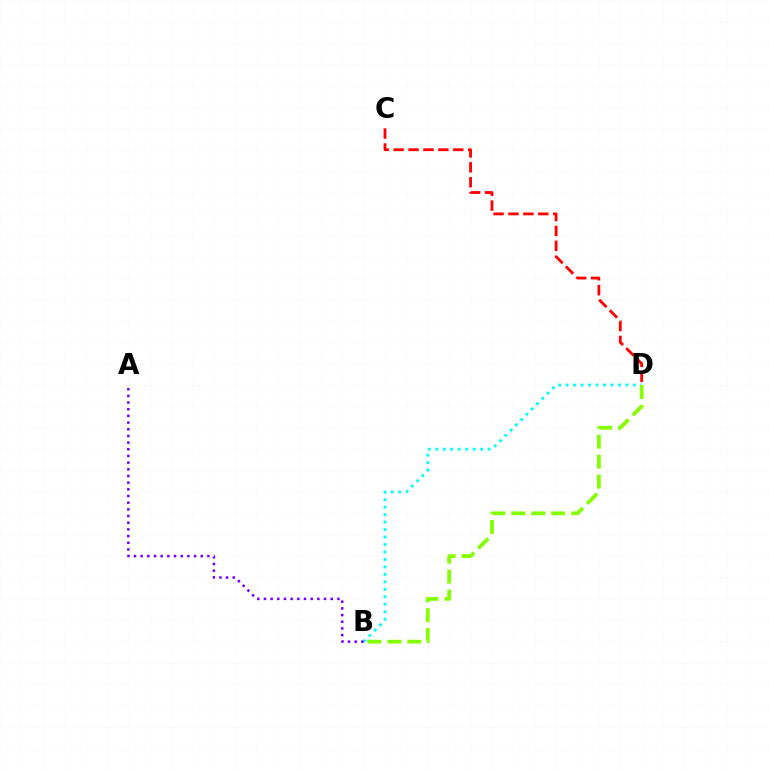{('B', 'D'): [{'color': '#00fff6', 'line_style': 'dotted', 'thickness': 2.03}, {'color': '#84ff00', 'line_style': 'dashed', 'thickness': 2.71}], ('A', 'B'): [{'color': '#7200ff', 'line_style': 'dotted', 'thickness': 1.81}], ('C', 'D'): [{'color': '#ff0000', 'line_style': 'dashed', 'thickness': 2.03}]}